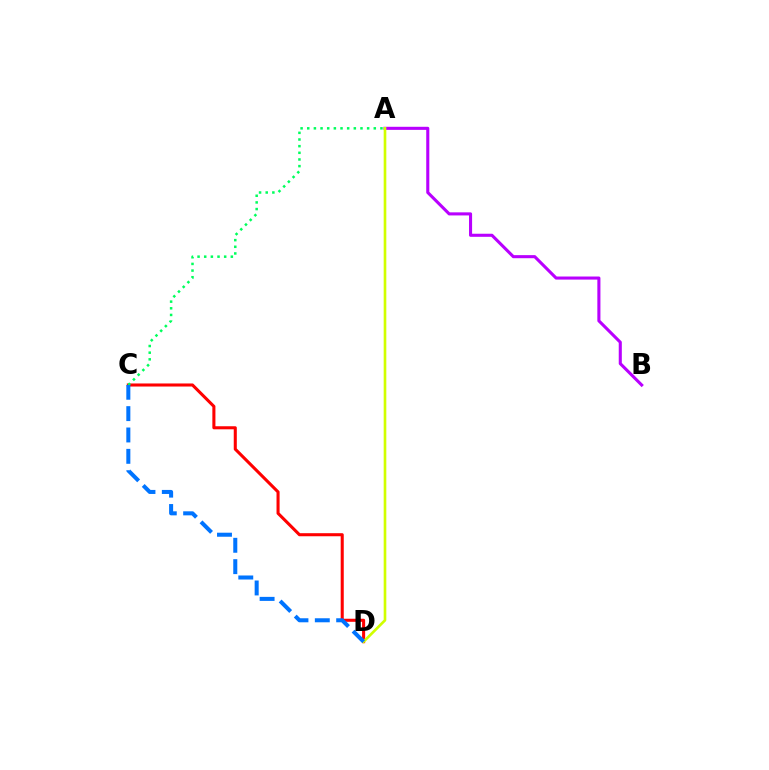{('A', 'B'): [{'color': '#b900ff', 'line_style': 'solid', 'thickness': 2.22}], ('C', 'D'): [{'color': '#ff0000', 'line_style': 'solid', 'thickness': 2.21}, {'color': '#0074ff', 'line_style': 'dashed', 'thickness': 2.9}], ('A', 'C'): [{'color': '#00ff5c', 'line_style': 'dotted', 'thickness': 1.81}], ('A', 'D'): [{'color': '#d1ff00', 'line_style': 'solid', 'thickness': 1.91}]}